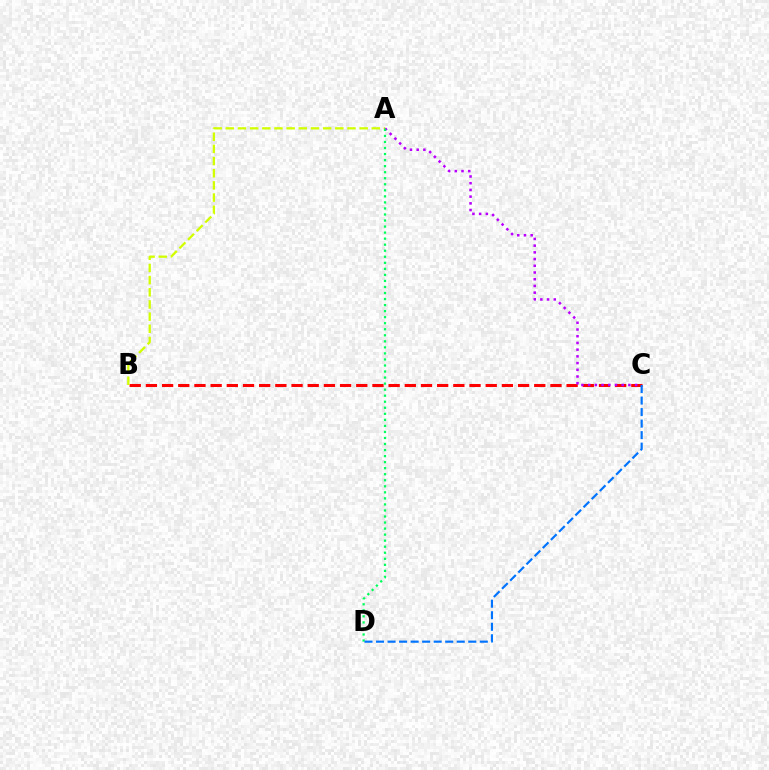{('B', 'C'): [{'color': '#ff0000', 'line_style': 'dashed', 'thickness': 2.2}], ('A', 'B'): [{'color': '#d1ff00', 'line_style': 'dashed', 'thickness': 1.65}], ('A', 'C'): [{'color': '#b900ff', 'line_style': 'dotted', 'thickness': 1.82}], ('A', 'D'): [{'color': '#00ff5c', 'line_style': 'dotted', 'thickness': 1.64}], ('C', 'D'): [{'color': '#0074ff', 'line_style': 'dashed', 'thickness': 1.57}]}